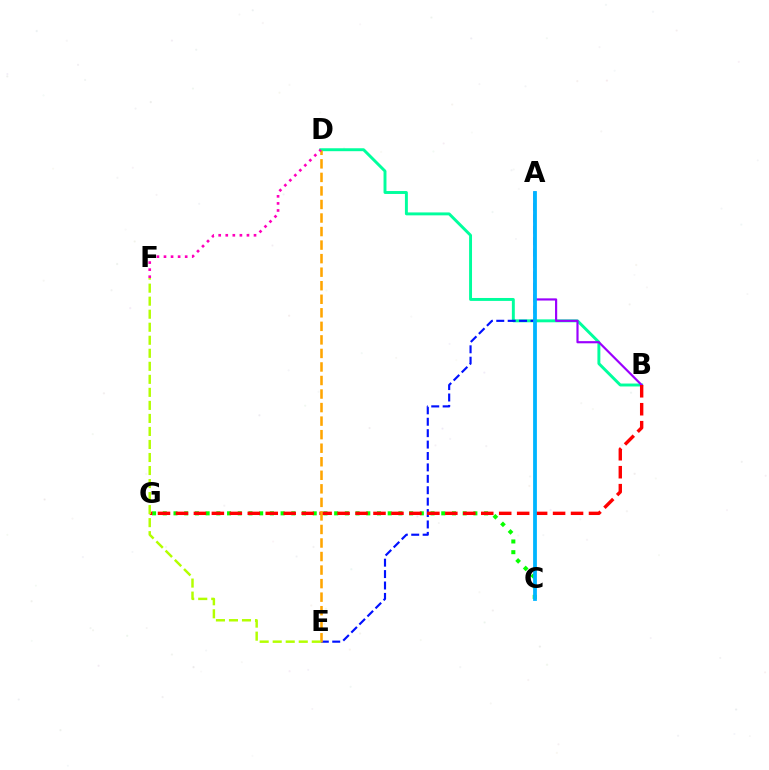{('B', 'D'): [{'color': '#00ff9d', 'line_style': 'solid', 'thickness': 2.11}], ('A', 'B'): [{'color': '#9b00ff', 'line_style': 'solid', 'thickness': 1.56}], ('A', 'E'): [{'color': '#0010ff', 'line_style': 'dashed', 'thickness': 1.55}], ('C', 'G'): [{'color': '#08ff00', 'line_style': 'dotted', 'thickness': 2.91}], ('B', 'G'): [{'color': '#ff0000', 'line_style': 'dashed', 'thickness': 2.44}], ('D', 'E'): [{'color': '#ffa500', 'line_style': 'dashed', 'thickness': 1.84}], ('A', 'C'): [{'color': '#00b5ff', 'line_style': 'solid', 'thickness': 2.72}], ('D', 'F'): [{'color': '#ff00bd', 'line_style': 'dotted', 'thickness': 1.92}], ('E', 'F'): [{'color': '#b3ff00', 'line_style': 'dashed', 'thickness': 1.77}]}